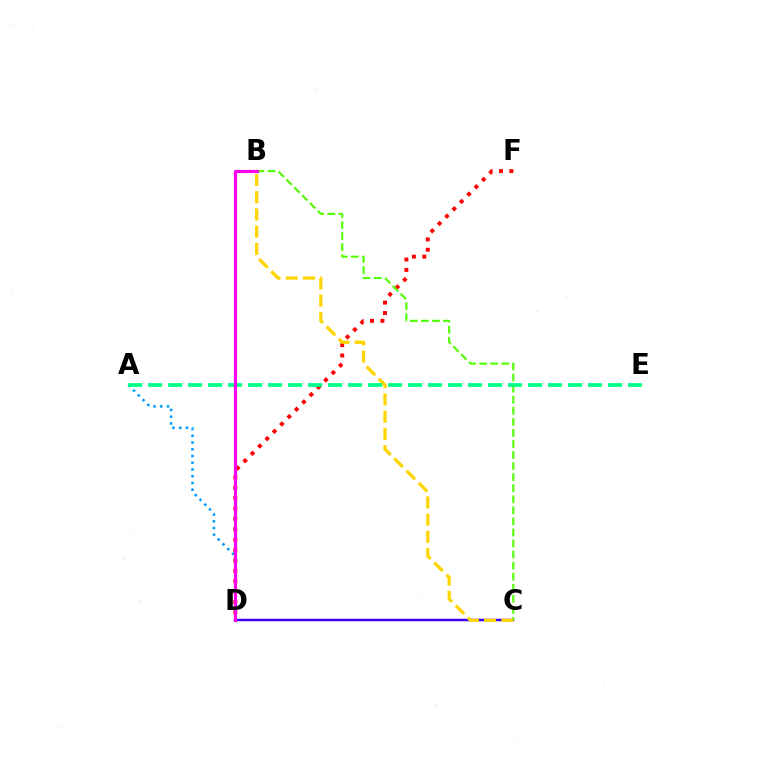{('D', 'F'): [{'color': '#ff0000', 'line_style': 'dotted', 'thickness': 2.82}], ('C', 'D'): [{'color': '#3700ff', 'line_style': 'solid', 'thickness': 1.77}], ('A', 'D'): [{'color': '#009eff', 'line_style': 'dotted', 'thickness': 1.83}], ('B', 'C'): [{'color': '#4fff00', 'line_style': 'dashed', 'thickness': 1.5}, {'color': '#ffd500', 'line_style': 'dashed', 'thickness': 2.34}], ('A', 'E'): [{'color': '#00ff86', 'line_style': 'dashed', 'thickness': 2.72}], ('B', 'D'): [{'color': '#ff00ed', 'line_style': 'solid', 'thickness': 2.29}]}